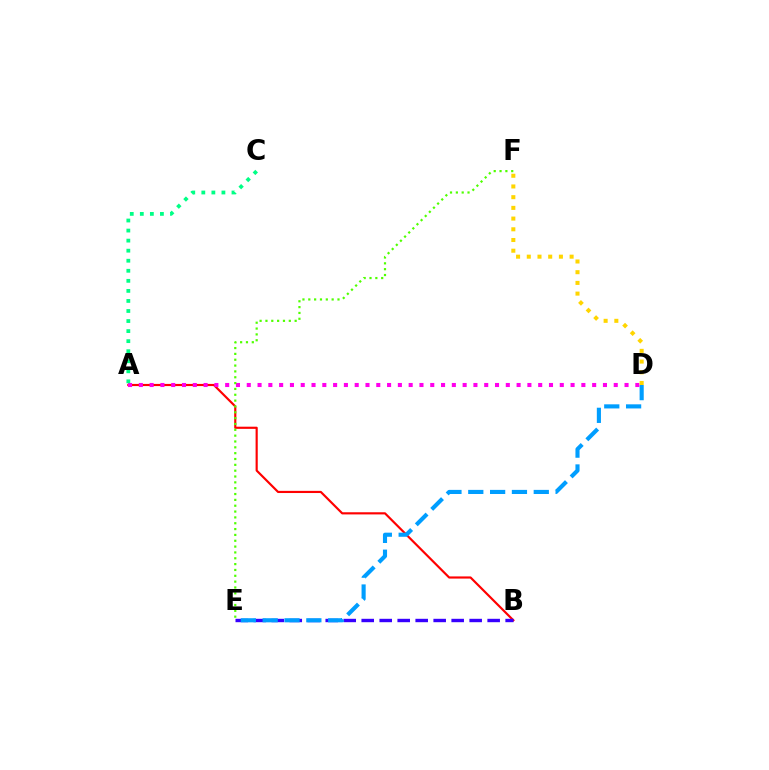{('A', 'B'): [{'color': '#ff0000', 'line_style': 'solid', 'thickness': 1.56}], ('B', 'E'): [{'color': '#3700ff', 'line_style': 'dashed', 'thickness': 2.44}], ('D', 'E'): [{'color': '#009eff', 'line_style': 'dashed', 'thickness': 2.97}], ('A', 'D'): [{'color': '#ff00ed', 'line_style': 'dotted', 'thickness': 2.93}], ('A', 'C'): [{'color': '#00ff86', 'line_style': 'dotted', 'thickness': 2.73}], ('E', 'F'): [{'color': '#4fff00', 'line_style': 'dotted', 'thickness': 1.59}], ('D', 'F'): [{'color': '#ffd500', 'line_style': 'dotted', 'thickness': 2.91}]}